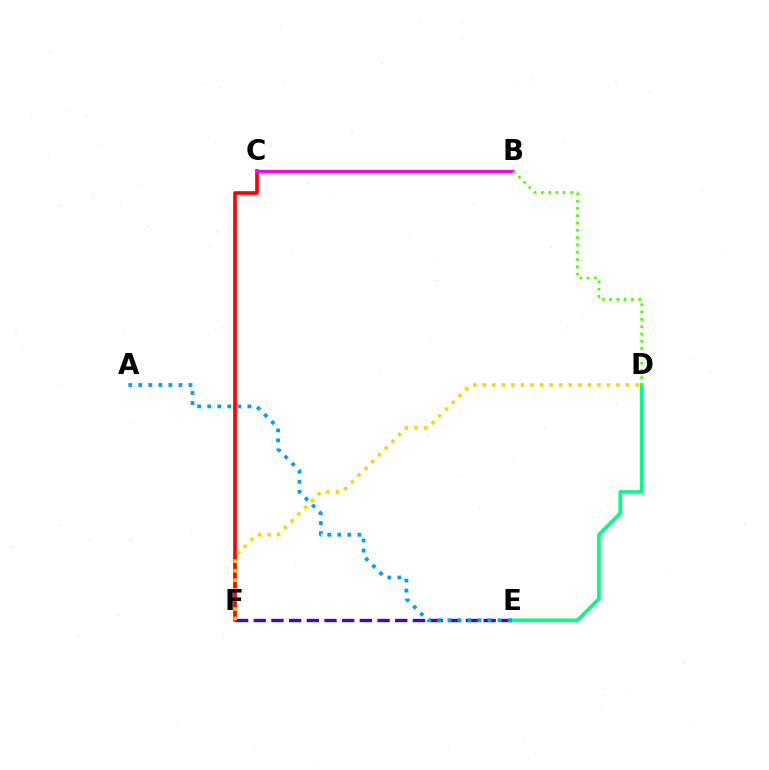{('C', 'F'): [{'color': '#ff0000', 'line_style': 'solid', 'thickness': 2.64}], ('E', 'F'): [{'color': '#3700ff', 'line_style': 'dashed', 'thickness': 2.4}], ('D', 'E'): [{'color': '#00ff86', 'line_style': 'solid', 'thickness': 2.67}], ('B', 'C'): [{'color': '#ff00ed', 'line_style': 'solid', 'thickness': 2.32}], ('D', 'F'): [{'color': '#ffd500', 'line_style': 'dotted', 'thickness': 2.6}], ('A', 'E'): [{'color': '#009eff', 'line_style': 'dotted', 'thickness': 2.73}], ('B', 'D'): [{'color': '#4fff00', 'line_style': 'dotted', 'thickness': 1.98}]}